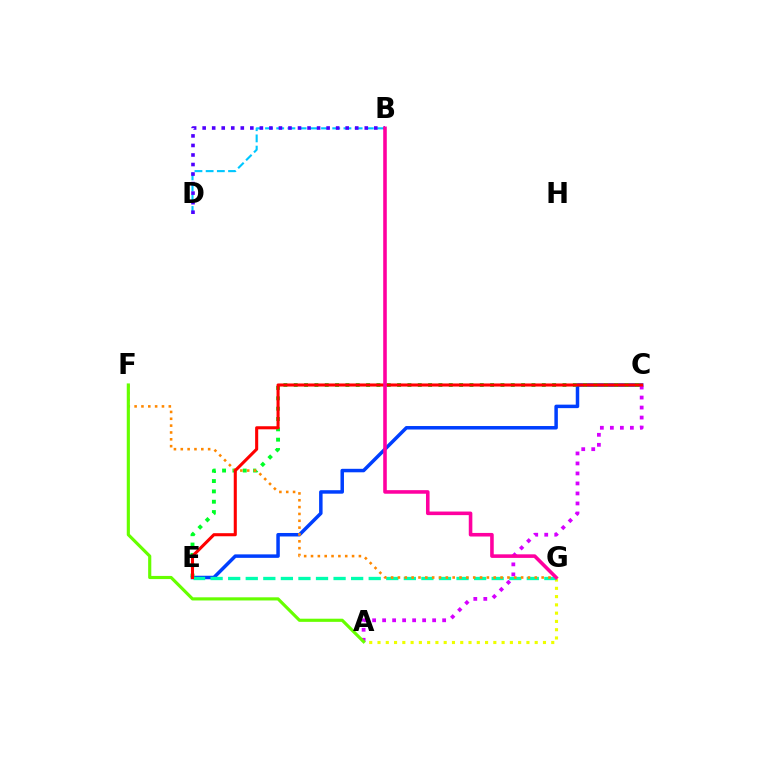{('C', 'E'): [{'color': '#003fff', 'line_style': 'solid', 'thickness': 2.51}, {'color': '#00ff27', 'line_style': 'dotted', 'thickness': 2.81}, {'color': '#ff0000', 'line_style': 'solid', 'thickness': 2.21}], ('A', 'G'): [{'color': '#eeff00', 'line_style': 'dotted', 'thickness': 2.25}], ('A', 'C'): [{'color': '#d600ff', 'line_style': 'dotted', 'thickness': 2.72}], ('B', 'D'): [{'color': '#00c7ff', 'line_style': 'dashed', 'thickness': 1.52}, {'color': '#4f00ff', 'line_style': 'dotted', 'thickness': 2.59}], ('E', 'G'): [{'color': '#00ffaf', 'line_style': 'dashed', 'thickness': 2.39}], ('F', 'G'): [{'color': '#ff8800', 'line_style': 'dotted', 'thickness': 1.86}], ('A', 'F'): [{'color': '#66ff00', 'line_style': 'solid', 'thickness': 2.27}], ('B', 'G'): [{'color': '#ff00a0', 'line_style': 'solid', 'thickness': 2.58}]}